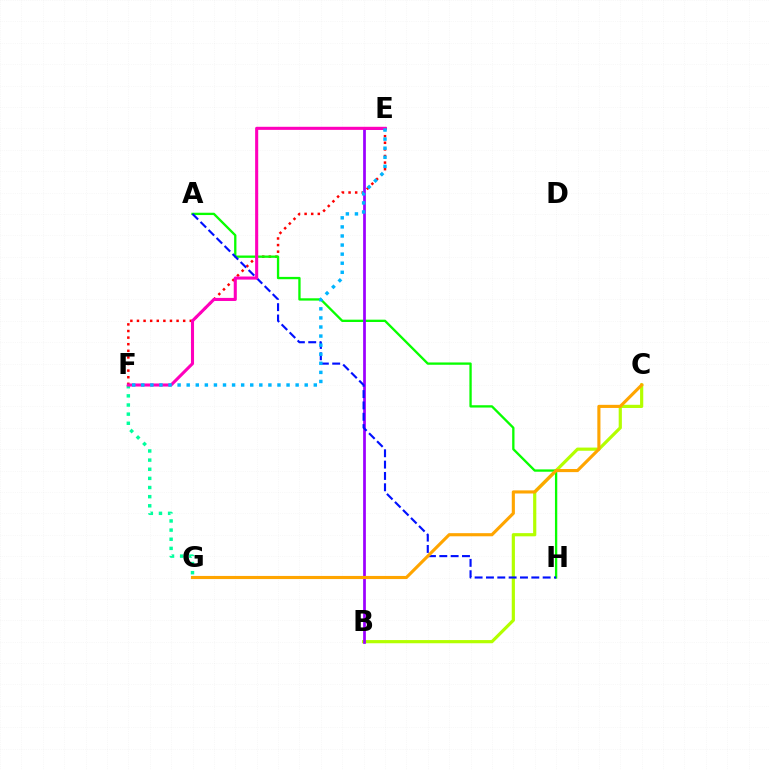{('E', 'F'): [{'color': '#ff0000', 'line_style': 'dotted', 'thickness': 1.79}, {'color': '#ff00bd', 'line_style': 'solid', 'thickness': 2.22}, {'color': '#00b5ff', 'line_style': 'dotted', 'thickness': 2.47}], ('B', 'C'): [{'color': '#b3ff00', 'line_style': 'solid', 'thickness': 2.29}], ('A', 'H'): [{'color': '#08ff00', 'line_style': 'solid', 'thickness': 1.67}, {'color': '#0010ff', 'line_style': 'dashed', 'thickness': 1.54}], ('B', 'E'): [{'color': '#9b00ff', 'line_style': 'solid', 'thickness': 1.97}], ('F', 'G'): [{'color': '#00ff9d', 'line_style': 'dotted', 'thickness': 2.48}], ('C', 'G'): [{'color': '#ffa500', 'line_style': 'solid', 'thickness': 2.25}]}